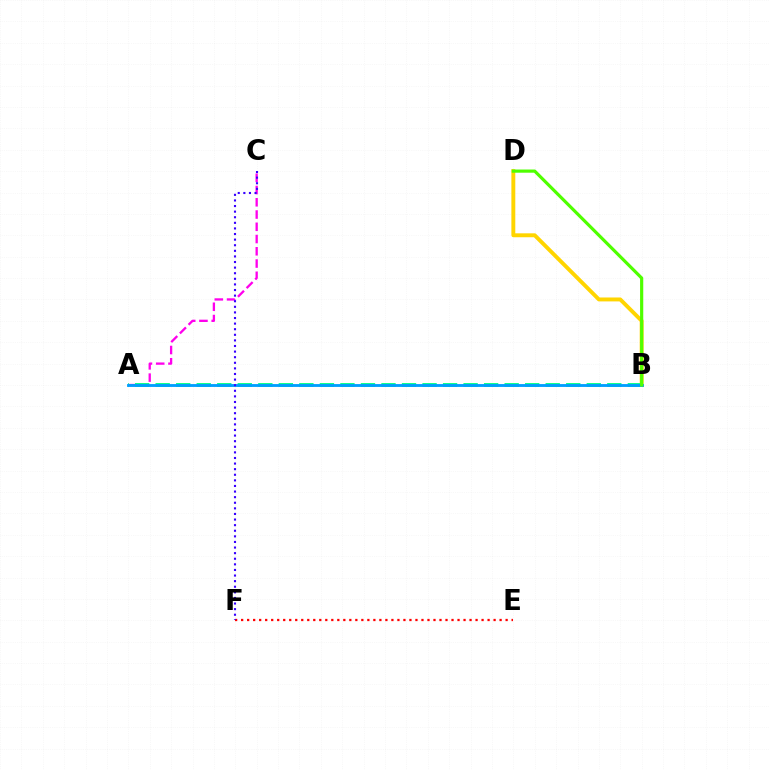{('B', 'D'): [{'color': '#ffd500', 'line_style': 'solid', 'thickness': 2.82}, {'color': '#4fff00', 'line_style': 'solid', 'thickness': 2.29}], ('A', 'C'): [{'color': '#ff00ed', 'line_style': 'dashed', 'thickness': 1.66}], ('A', 'B'): [{'color': '#00ff86', 'line_style': 'dashed', 'thickness': 2.79}, {'color': '#009eff', 'line_style': 'solid', 'thickness': 2.05}], ('E', 'F'): [{'color': '#ff0000', 'line_style': 'dotted', 'thickness': 1.63}], ('C', 'F'): [{'color': '#3700ff', 'line_style': 'dotted', 'thickness': 1.52}]}